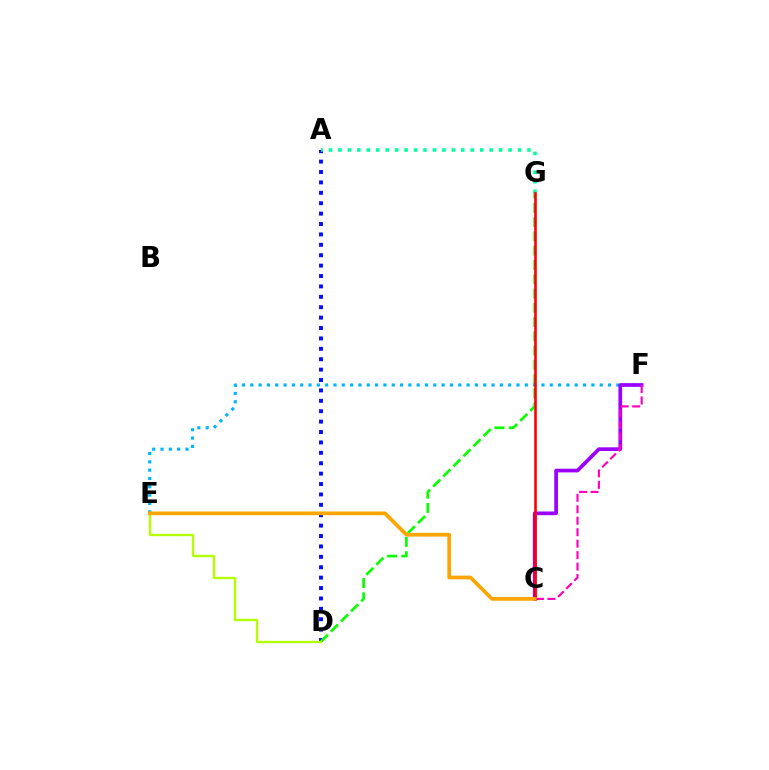{('A', 'D'): [{'color': '#0010ff', 'line_style': 'dotted', 'thickness': 2.83}], ('D', 'G'): [{'color': '#08ff00', 'line_style': 'dashed', 'thickness': 1.94}], ('A', 'G'): [{'color': '#00ff9d', 'line_style': 'dotted', 'thickness': 2.57}], ('E', 'F'): [{'color': '#00b5ff', 'line_style': 'dotted', 'thickness': 2.26}], ('D', 'E'): [{'color': '#b3ff00', 'line_style': 'solid', 'thickness': 1.69}], ('C', 'F'): [{'color': '#9b00ff', 'line_style': 'solid', 'thickness': 2.66}, {'color': '#ff00bd', 'line_style': 'dashed', 'thickness': 1.56}], ('C', 'G'): [{'color': '#ff0000', 'line_style': 'solid', 'thickness': 1.87}], ('C', 'E'): [{'color': '#ffa500', 'line_style': 'solid', 'thickness': 2.67}]}